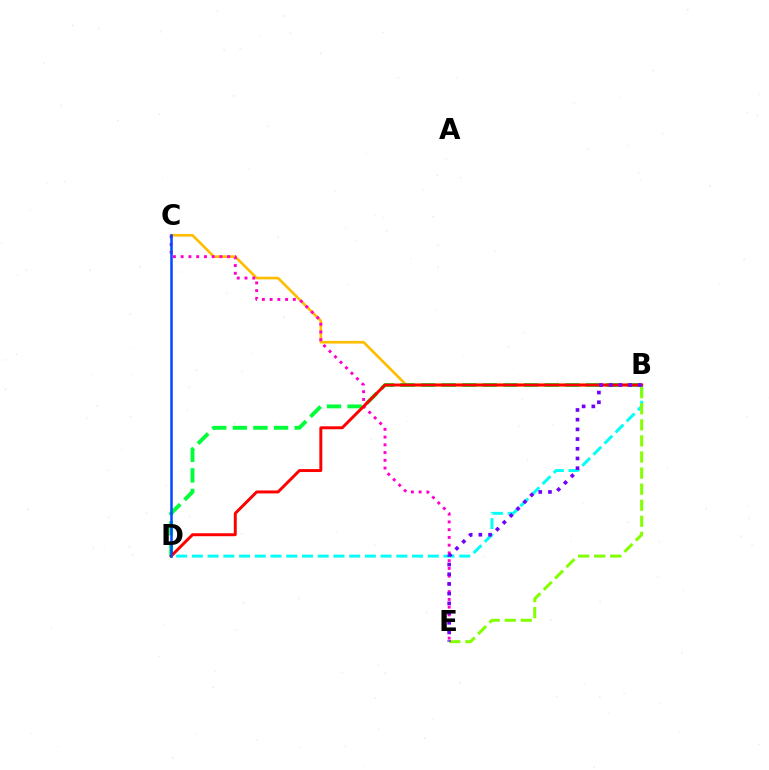{('B', 'C'): [{'color': '#ffbd00', 'line_style': 'solid', 'thickness': 1.91}], ('B', 'D'): [{'color': '#00fff6', 'line_style': 'dashed', 'thickness': 2.14}, {'color': '#00ff39', 'line_style': 'dashed', 'thickness': 2.8}, {'color': '#ff0000', 'line_style': 'solid', 'thickness': 2.13}], ('C', 'E'): [{'color': '#ff00cf', 'line_style': 'dotted', 'thickness': 2.1}], ('B', 'E'): [{'color': '#84ff00', 'line_style': 'dashed', 'thickness': 2.18}, {'color': '#7200ff', 'line_style': 'dotted', 'thickness': 2.64}], ('C', 'D'): [{'color': '#004bff', 'line_style': 'solid', 'thickness': 1.82}]}